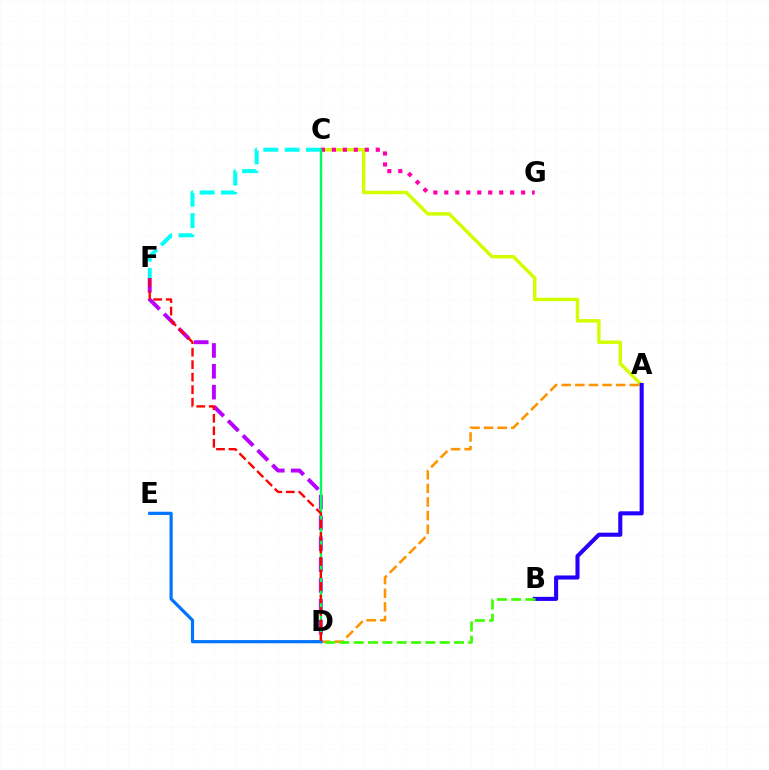{('A', 'C'): [{'color': '#d1ff00', 'line_style': 'solid', 'thickness': 2.49}], ('C', 'F'): [{'color': '#00fff6', 'line_style': 'dashed', 'thickness': 2.89}], ('C', 'G'): [{'color': '#ff00ac', 'line_style': 'dotted', 'thickness': 2.98}], ('A', 'D'): [{'color': '#ff9400', 'line_style': 'dashed', 'thickness': 1.85}], ('D', 'F'): [{'color': '#b900ff', 'line_style': 'dashed', 'thickness': 2.83}, {'color': '#ff0000', 'line_style': 'dashed', 'thickness': 1.7}], ('C', 'D'): [{'color': '#00ff5c', 'line_style': 'solid', 'thickness': 1.74}], ('A', 'B'): [{'color': '#2500ff', 'line_style': 'solid', 'thickness': 2.93}], ('D', 'E'): [{'color': '#0074ff', 'line_style': 'solid', 'thickness': 2.3}], ('B', 'D'): [{'color': '#3dff00', 'line_style': 'dashed', 'thickness': 1.94}]}